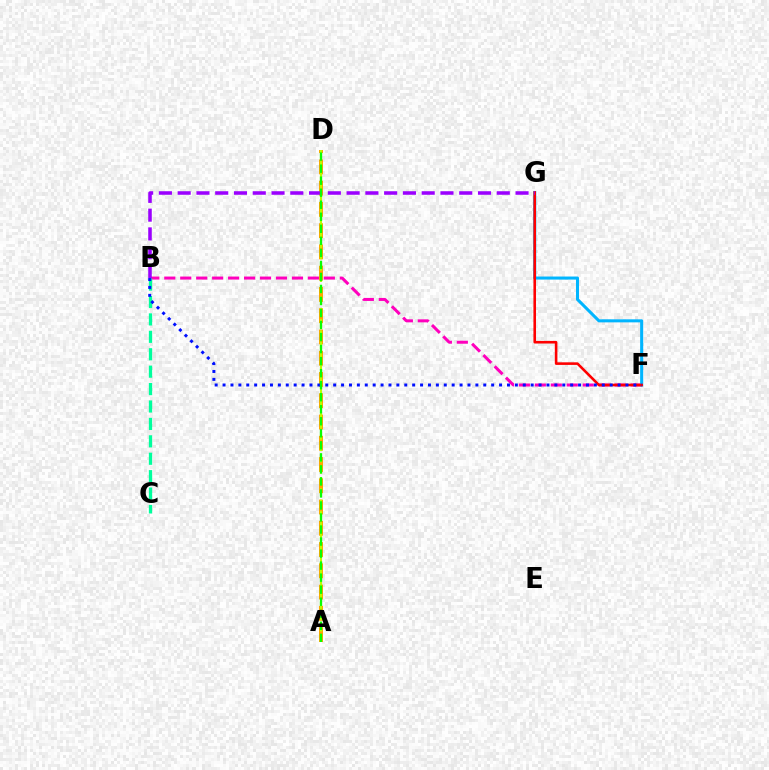{('B', 'F'): [{'color': '#ff00bd', 'line_style': 'dashed', 'thickness': 2.17}, {'color': '#0010ff', 'line_style': 'dotted', 'thickness': 2.15}], ('A', 'D'): [{'color': '#ffa500', 'line_style': 'dashed', 'thickness': 2.89}, {'color': '#b3ff00', 'line_style': 'dashed', 'thickness': 1.53}, {'color': '#08ff00', 'line_style': 'dashed', 'thickness': 1.63}], ('F', 'G'): [{'color': '#00b5ff', 'line_style': 'solid', 'thickness': 2.2}, {'color': '#ff0000', 'line_style': 'solid', 'thickness': 1.86}], ('B', 'C'): [{'color': '#00ff9d', 'line_style': 'dashed', 'thickness': 2.37}], ('B', 'G'): [{'color': '#9b00ff', 'line_style': 'dashed', 'thickness': 2.55}]}